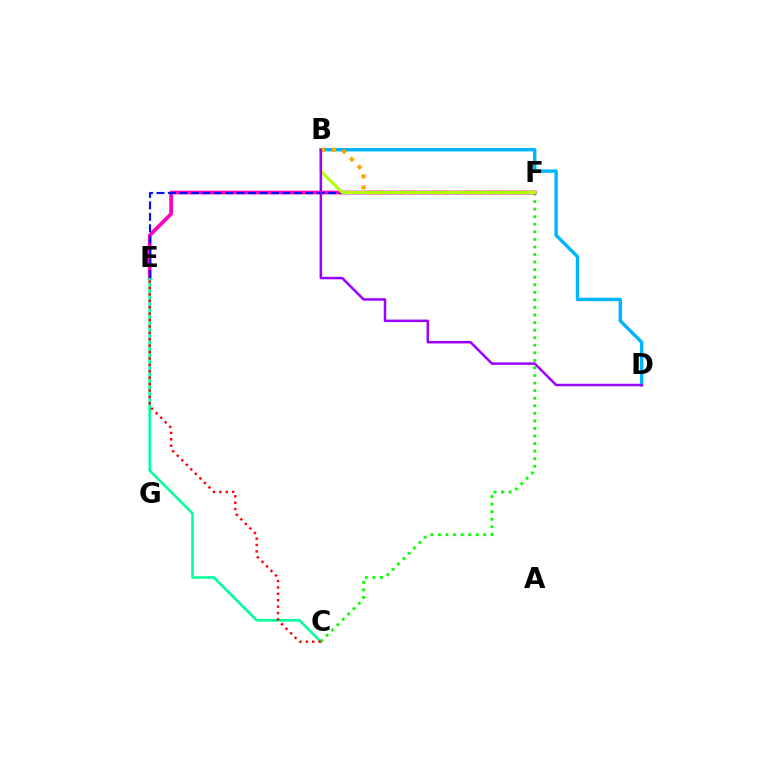{('C', 'F'): [{'color': '#08ff00', 'line_style': 'dotted', 'thickness': 2.05}], ('E', 'F'): [{'color': '#ff00bd', 'line_style': 'solid', 'thickness': 2.67}, {'color': '#0010ff', 'line_style': 'dashed', 'thickness': 1.55}], ('B', 'D'): [{'color': '#00b5ff', 'line_style': 'solid', 'thickness': 2.45}, {'color': '#9b00ff', 'line_style': 'solid', 'thickness': 1.79}], ('C', 'E'): [{'color': '#00ff9d', 'line_style': 'solid', 'thickness': 1.88}, {'color': '#ff0000', 'line_style': 'dotted', 'thickness': 1.74}], ('B', 'F'): [{'color': '#ffa500', 'line_style': 'dotted', 'thickness': 2.98}, {'color': '#b3ff00', 'line_style': 'solid', 'thickness': 2.15}]}